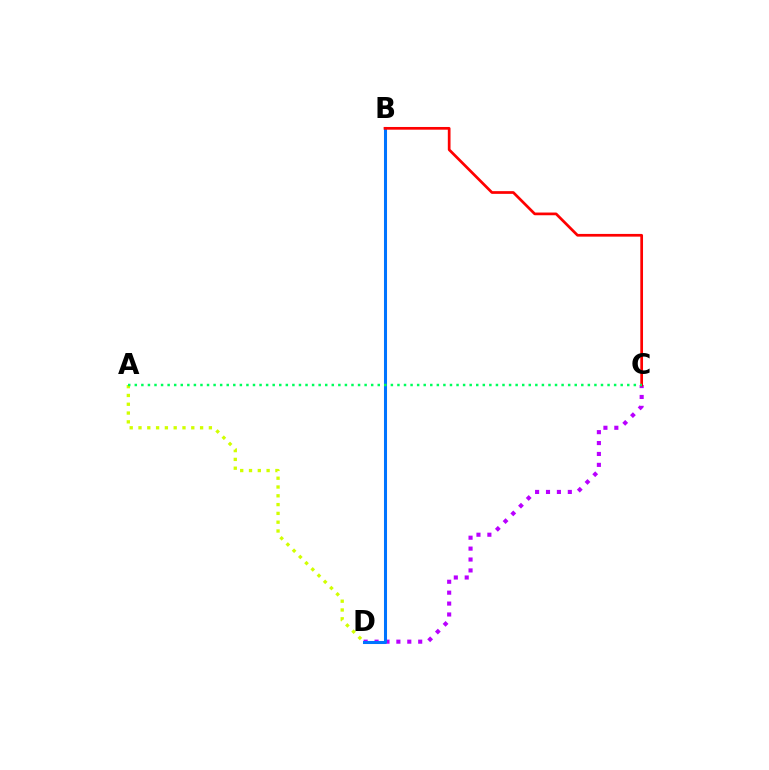{('C', 'D'): [{'color': '#b900ff', 'line_style': 'dotted', 'thickness': 2.96}], ('A', 'D'): [{'color': '#d1ff00', 'line_style': 'dotted', 'thickness': 2.39}], ('B', 'D'): [{'color': '#0074ff', 'line_style': 'solid', 'thickness': 2.19}], ('B', 'C'): [{'color': '#ff0000', 'line_style': 'solid', 'thickness': 1.95}], ('A', 'C'): [{'color': '#00ff5c', 'line_style': 'dotted', 'thickness': 1.78}]}